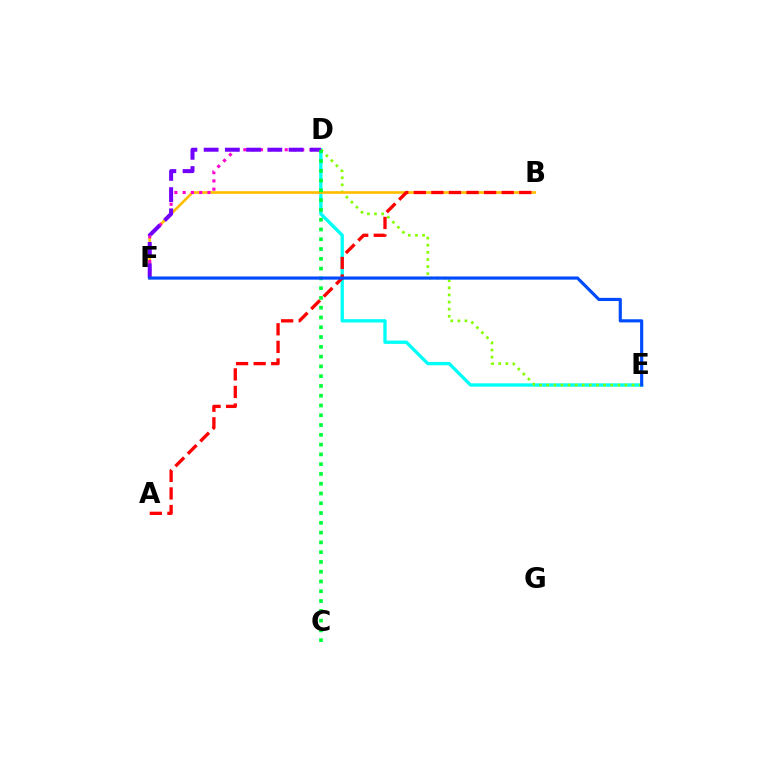{('D', 'E'): [{'color': '#00fff6', 'line_style': 'solid', 'thickness': 2.4}, {'color': '#84ff00', 'line_style': 'dotted', 'thickness': 1.93}], ('B', 'F'): [{'color': '#ffbd00', 'line_style': 'solid', 'thickness': 1.9}], ('A', 'B'): [{'color': '#ff0000', 'line_style': 'dashed', 'thickness': 2.39}], ('D', 'F'): [{'color': '#ff00cf', 'line_style': 'dotted', 'thickness': 2.25}, {'color': '#7200ff', 'line_style': 'dashed', 'thickness': 2.88}], ('C', 'D'): [{'color': '#00ff39', 'line_style': 'dotted', 'thickness': 2.66}], ('E', 'F'): [{'color': '#004bff', 'line_style': 'solid', 'thickness': 2.27}]}